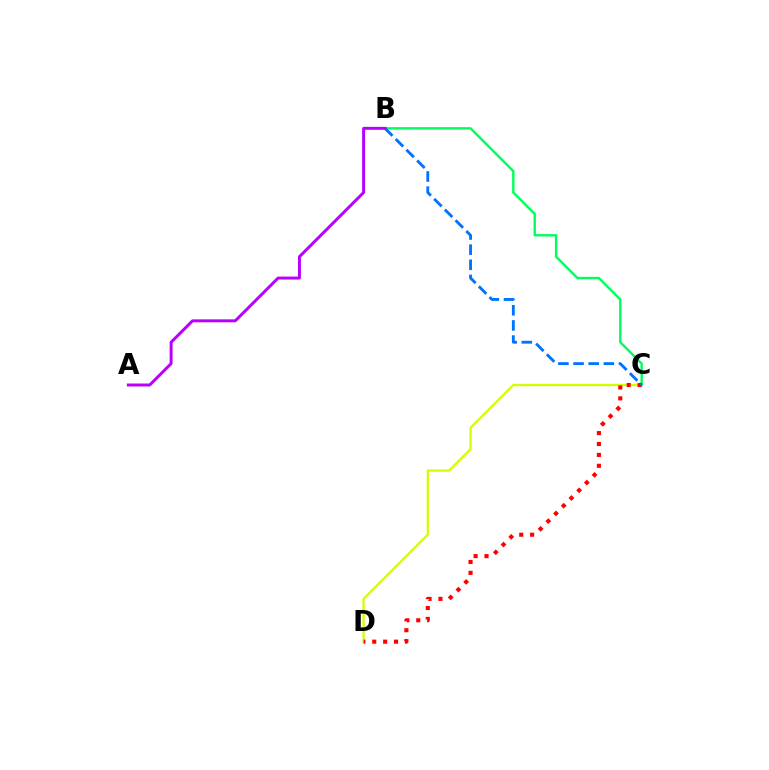{('C', 'D'): [{'color': '#d1ff00', 'line_style': 'solid', 'thickness': 1.67}, {'color': '#ff0000', 'line_style': 'dotted', 'thickness': 2.96}], ('B', 'C'): [{'color': '#00ff5c', 'line_style': 'solid', 'thickness': 1.74}, {'color': '#0074ff', 'line_style': 'dashed', 'thickness': 2.06}], ('A', 'B'): [{'color': '#b900ff', 'line_style': 'solid', 'thickness': 2.14}]}